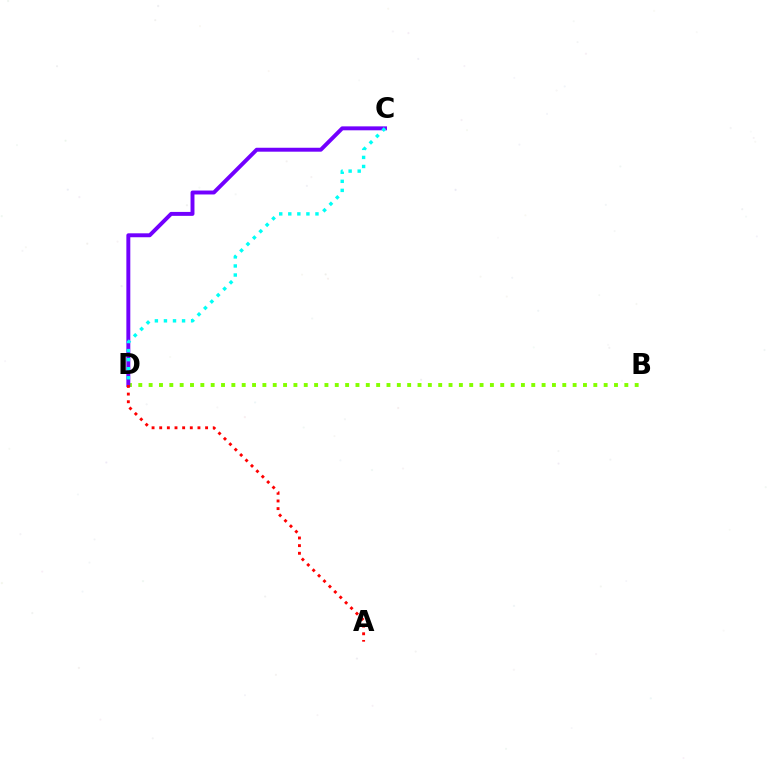{('B', 'D'): [{'color': '#84ff00', 'line_style': 'dotted', 'thickness': 2.81}], ('C', 'D'): [{'color': '#7200ff', 'line_style': 'solid', 'thickness': 2.83}, {'color': '#00fff6', 'line_style': 'dotted', 'thickness': 2.46}], ('A', 'D'): [{'color': '#ff0000', 'line_style': 'dotted', 'thickness': 2.08}]}